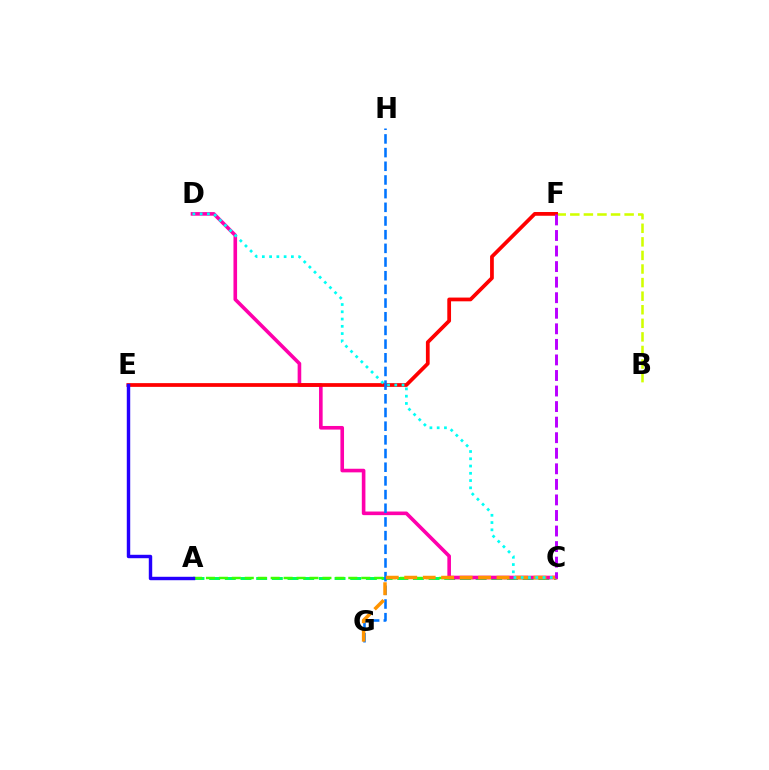{('B', 'F'): [{'color': '#d1ff00', 'line_style': 'dashed', 'thickness': 1.84}], ('A', 'C'): [{'color': '#00ff5c', 'line_style': 'dashed', 'thickness': 2.13}, {'color': '#3dff00', 'line_style': 'dashed', 'thickness': 1.76}], ('C', 'D'): [{'color': '#ff00ac', 'line_style': 'solid', 'thickness': 2.6}, {'color': '#00fff6', 'line_style': 'dotted', 'thickness': 1.97}], ('E', 'F'): [{'color': '#ff0000', 'line_style': 'solid', 'thickness': 2.7}], ('G', 'H'): [{'color': '#0074ff', 'line_style': 'dashed', 'thickness': 1.86}], ('A', 'E'): [{'color': '#2500ff', 'line_style': 'solid', 'thickness': 2.46}], ('C', 'G'): [{'color': '#ff9400', 'line_style': 'dashed', 'thickness': 2.51}], ('C', 'F'): [{'color': '#b900ff', 'line_style': 'dashed', 'thickness': 2.11}]}